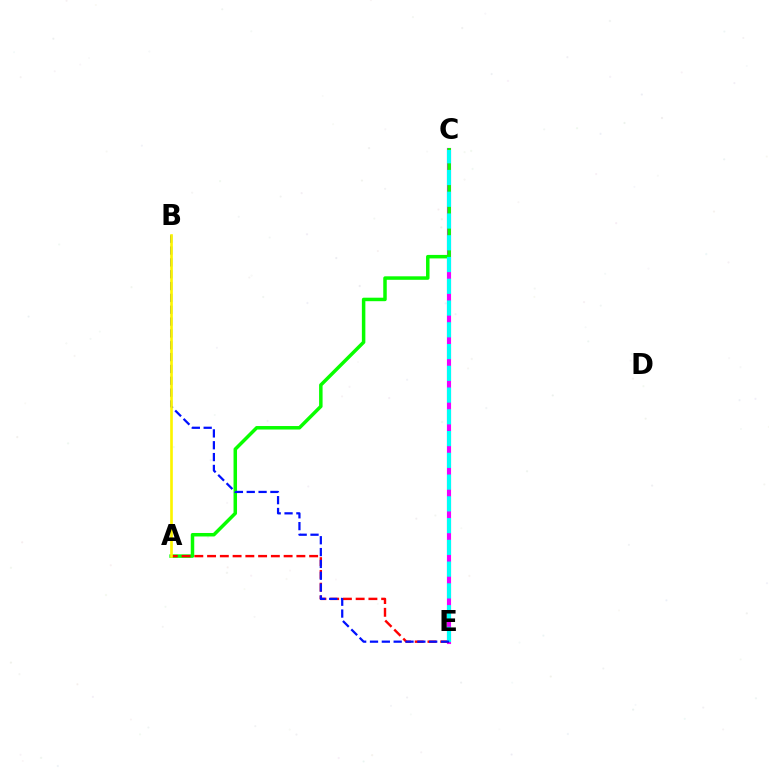{('C', 'E'): [{'color': '#ee00ff', 'line_style': 'solid', 'thickness': 2.96}, {'color': '#00fff6', 'line_style': 'dashed', 'thickness': 2.96}], ('A', 'C'): [{'color': '#08ff00', 'line_style': 'solid', 'thickness': 2.51}], ('A', 'E'): [{'color': '#ff0000', 'line_style': 'dashed', 'thickness': 1.73}], ('B', 'E'): [{'color': '#0010ff', 'line_style': 'dashed', 'thickness': 1.61}], ('A', 'B'): [{'color': '#fcf500', 'line_style': 'solid', 'thickness': 1.91}]}